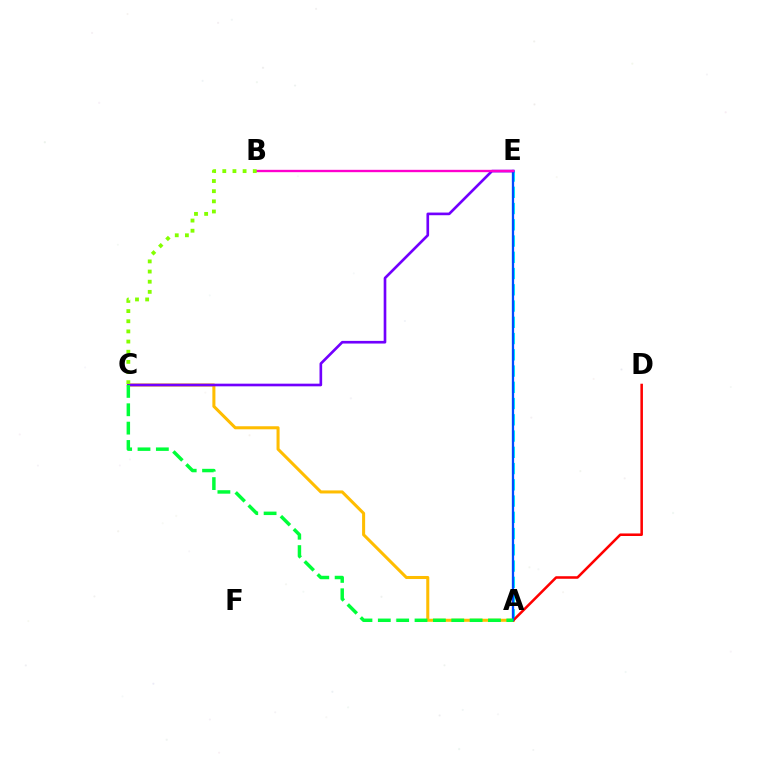{('A', 'E'): [{'color': '#00fff6', 'line_style': 'dashed', 'thickness': 2.21}, {'color': '#004bff', 'line_style': 'solid', 'thickness': 1.65}], ('A', 'C'): [{'color': '#ffbd00', 'line_style': 'solid', 'thickness': 2.19}, {'color': '#00ff39', 'line_style': 'dashed', 'thickness': 2.49}], ('A', 'D'): [{'color': '#ff0000', 'line_style': 'solid', 'thickness': 1.83}], ('C', 'E'): [{'color': '#7200ff', 'line_style': 'solid', 'thickness': 1.91}], ('B', 'E'): [{'color': '#ff00cf', 'line_style': 'solid', 'thickness': 1.69}], ('B', 'C'): [{'color': '#84ff00', 'line_style': 'dotted', 'thickness': 2.76}]}